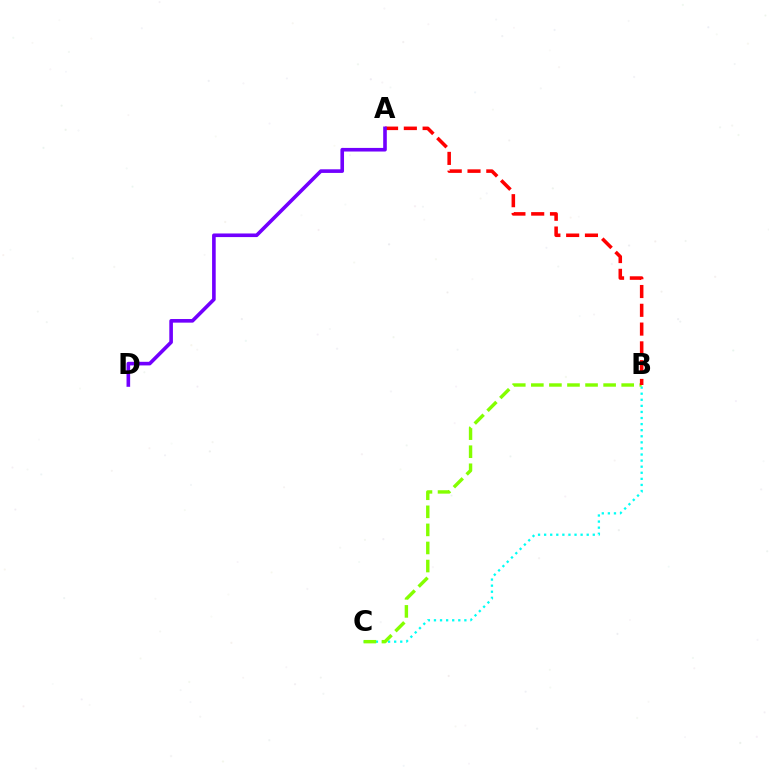{('B', 'C'): [{'color': '#00fff6', 'line_style': 'dotted', 'thickness': 1.65}, {'color': '#84ff00', 'line_style': 'dashed', 'thickness': 2.46}], ('A', 'B'): [{'color': '#ff0000', 'line_style': 'dashed', 'thickness': 2.55}], ('A', 'D'): [{'color': '#7200ff', 'line_style': 'solid', 'thickness': 2.6}]}